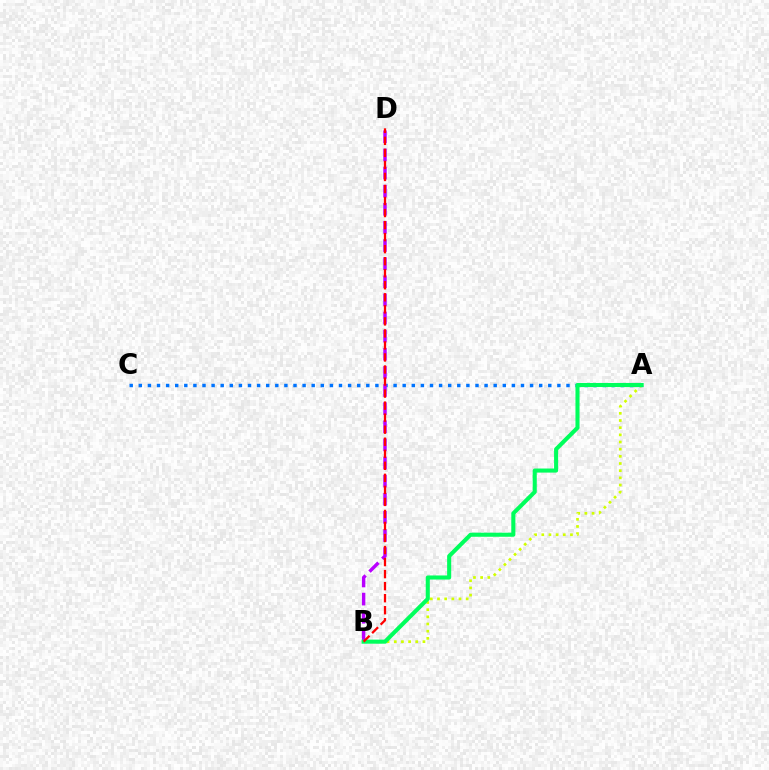{('A', 'C'): [{'color': '#0074ff', 'line_style': 'dotted', 'thickness': 2.47}], ('A', 'B'): [{'color': '#d1ff00', 'line_style': 'dotted', 'thickness': 1.95}, {'color': '#00ff5c', 'line_style': 'solid', 'thickness': 2.93}], ('B', 'D'): [{'color': '#b900ff', 'line_style': 'dashed', 'thickness': 2.46}, {'color': '#ff0000', 'line_style': 'dashed', 'thickness': 1.64}]}